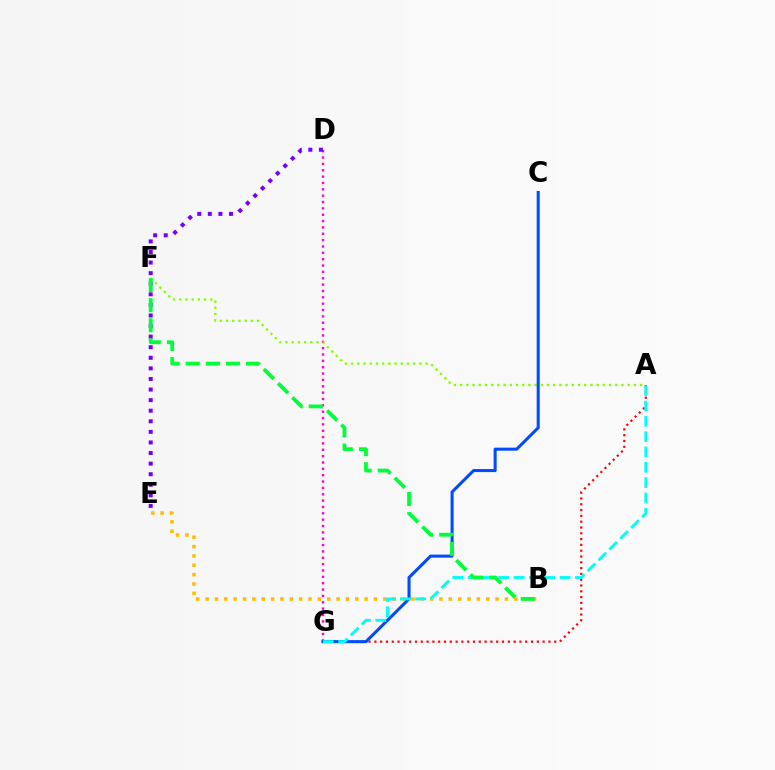{('D', 'G'): [{'color': '#ff00cf', 'line_style': 'dotted', 'thickness': 1.73}], ('A', 'F'): [{'color': '#84ff00', 'line_style': 'dotted', 'thickness': 1.69}], ('B', 'E'): [{'color': '#ffbd00', 'line_style': 'dotted', 'thickness': 2.54}], ('D', 'E'): [{'color': '#7200ff', 'line_style': 'dotted', 'thickness': 2.87}], ('A', 'G'): [{'color': '#ff0000', 'line_style': 'dotted', 'thickness': 1.58}, {'color': '#00fff6', 'line_style': 'dashed', 'thickness': 2.08}], ('C', 'G'): [{'color': '#004bff', 'line_style': 'solid', 'thickness': 2.19}], ('B', 'F'): [{'color': '#00ff39', 'line_style': 'dashed', 'thickness': 2.73}]}